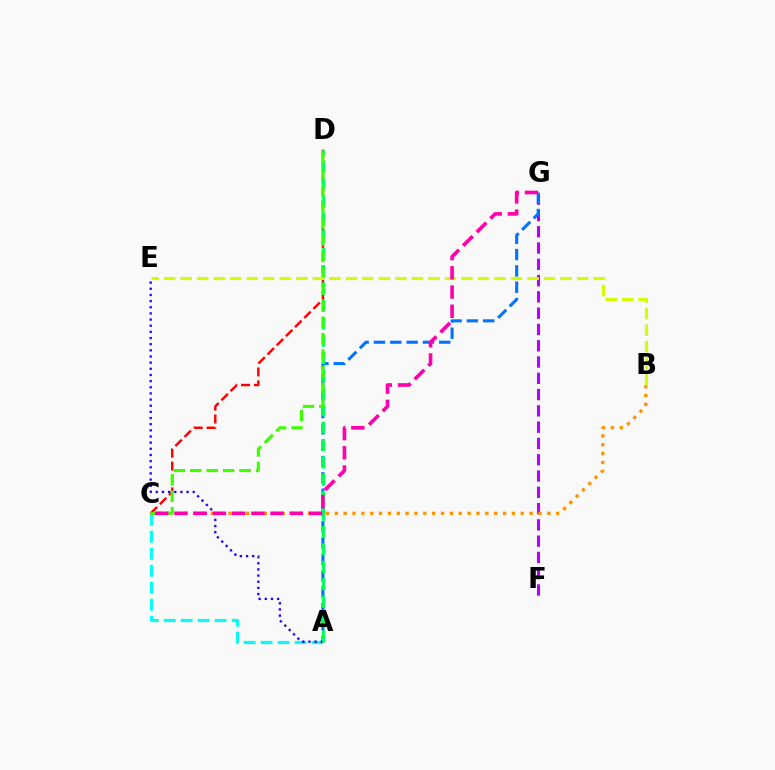{('A', 'C'): [{'color': '#00fff6', 'line_style': 'dashed', 'thickness': 2.31}], ('F', 'G'): [{'color': '#b900ff', 'line_style': 'dashed', 'thickness': 2.21}], ('B', 'C'): [{'color': '#ff9400', 'line_style': 'dotted', 'thickness': 2.41}], ('A', 'G'): [{'color': '#0074ff', 'line_style': 'dashed', 'thickness': 2.22}], ('A', 'E'): [{'color': '#2500ff', 'line_style': 'dotted', 'thickness': 1.67}], ('C', 'D'): [{'color': '#ff0000', 'line_style': 'dashed', 'thickness': 1.76}, {'color': '#3dff00', 'line_style': 'dashed', 'thickness': 2.23}], ('A', 'D'): [{'color': '#00ff5c', 'line_style': 'dashed', 'thickness': 2.36}], ('B', 'E'): [{'color': '#d1ff00', 'line_style': 'dashed', 'thickness': 2.24}], ('C', 'G'): [{'color': '#ff00ac', 'line_style': 'dashed', 'thickness': 2.61}]}